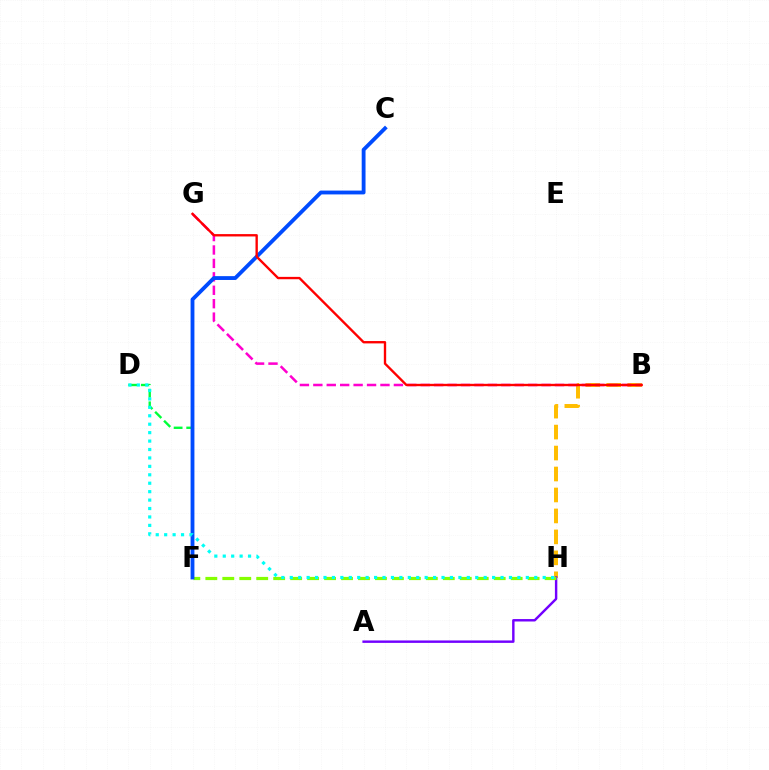{('B', 'H'): [{'color': '#ffbd00', 'line_style': 'dashed', 'thickness': 2.85}], ('A', 'H'): [{'color': '#7200ff', 'line_style': 'solid', 'thickness': 1.75}], ('B', 'G'): [{'color': '#ff00cf', 'line_style': 'dashed', 'thickness': 1.82}, {'color': '#ff0000', 'line_style': 'solid', 'thickness': 1.7}], ('D', 'F'): [{'color': '#00ff39', 'line_style': 'dashed', 'thickness': 1.71}], ('F', 'H'): [{'color': '#84ff00', 'line_style': 'dashed', 'thickness': 2.3}], ('C', 'F'): [{'color': '#004bff', 'line_style': 'solid', 'thickness': 2.76}], ('D', 'H'): [{'color': '#00fff6', 'line_style': 'dotted', 'thickness': 2.29}]}